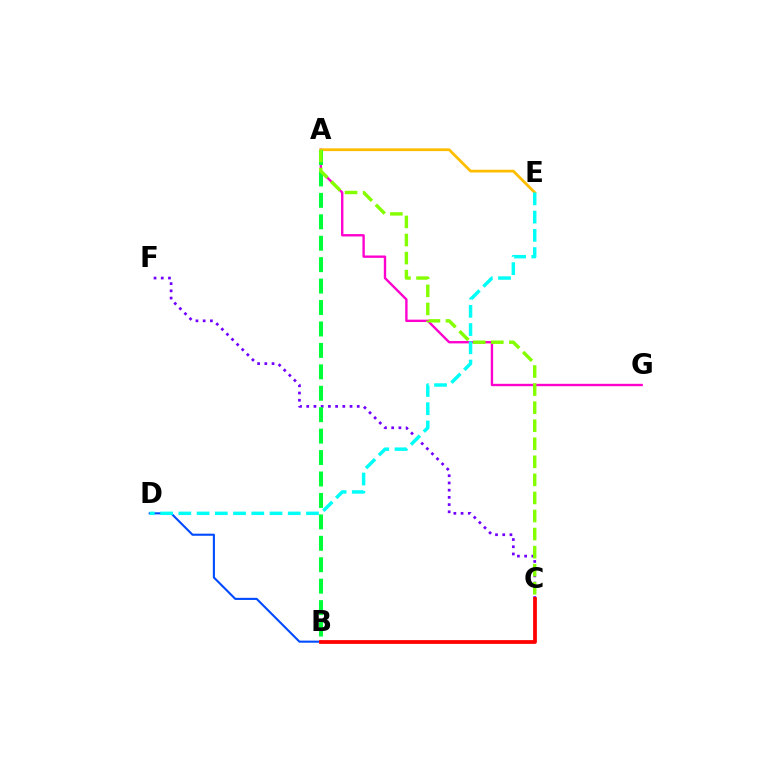{('B', 'D'): [{'color': '#004bff', 'line_style': 'solid', 'thickness': 1.51}], ('A', 'G'): [{'color': '#ff00cf', 'line_style': 'solid', 'thickness': 1.71}], ('A', 'E'): [{'color': '#ffbd00', 'line_style': 'solid', 'thickness': 1.98}], ('C', 'F'): [{'color': '#7200ff', 'line_style': 'dotted', 'thickness': 1.96}], ('D', 'E'): [{'color': '#00fff6', 'line_style': 'dashed', 'thickness': 2.48}], ('A', 'B'): [{'color': '#00ff39', 'line_style': 'dashed', 'thickness': 2.91}], ('B', 'C'): [{'color': '#ff0000', 'line_style': 'solid', 'thickness': 2.71}], ('A', 'C'): [{'color': '#84ff00', 'line_style': 'dashed', 'thickness': 2.45}]}